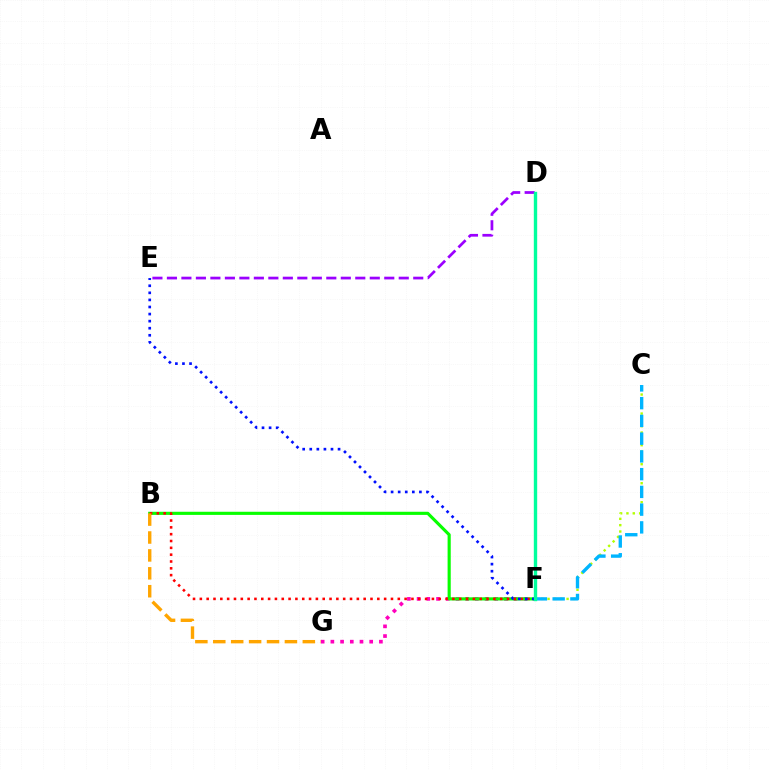{('D', 'E'): [{'color': '#9b00ff', 'line_style': 'dashed', 'thickness': 1.97}], ('C', 'F'): [{'color': '#b3ff00', 'line_style': 'dotted', 'thickness': 1.72}, {'color': '#00b5ff', 'line_style': 'dashed', 'thickness': 2.41}], ('F', 'G'): [{'color': '#ff00bd', 'line_style': 'dotted', 'thickness': 2.64}], ('B', 'F'): [{'color': '#08ff00', 'line_style': 'solid', 'thickness': 2.26}, {'color': '#ff0000', 'line_style': 'dotted', 'thickness': 1.85}], ('B', 'G'): [{'color': '#ffa500', 'line_style': 'dashed', 'thickness': 2.43}], ('E', 'F'): [{'color': '#0010ff', 'line_style': 'dotted', 'thickness': 1.92}], ('D', 'F'): [{'color': '#00ff9d', 'line_style': 'solid', 'thickness': 2.43}]}